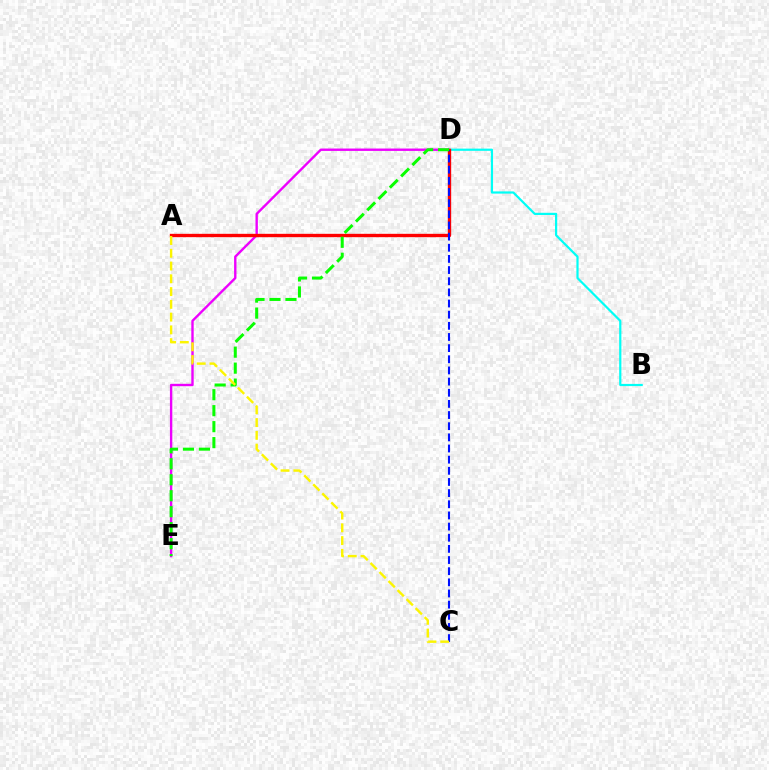{('B', 'D'): [{'color': '#00fff6', 'line_style': 'solid', 'thickness': 1.58}], ('D', 'E'): [{'color': '#ee00ff', 'line_style': 'solid', 'thickness': 1.72}, {'color': '#08ff00', 'line_style': 'dashed', 'thickness': 2.17}], ('A', 'D'): [{'color': '#ff0000', 'line_style': 'solid', 'thickness': 2.41}], ('C', 'D'): [{'color': '#0010ff', 'line_style': 'dashed', 'thickness': 1.52}], ('A', 'C'): [{'color': '#fcf500', 'line_style': 'dashed', 'thickness': 1.73}]}